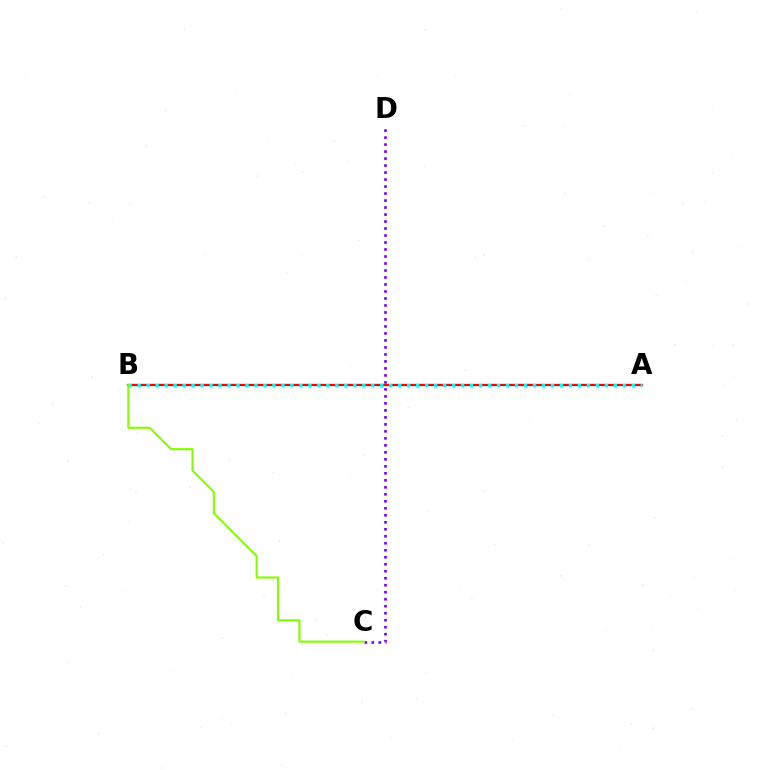{('A', 'B'): [{'color': '#ff0000', 'line_style': 'solid', 'thickness': 1.63}, {'color': '#00fff6', 'line_style': 'dotted', 'thickness': 2.44}], ('C', 'D'): [{'color': '#7200ff', 'line_style': 'dotted', 'thickness': 1.9}], ('B', 'C'): [{'color': '#84ff00', 'line_style': 'solid', 'thickness': 1.53}]}